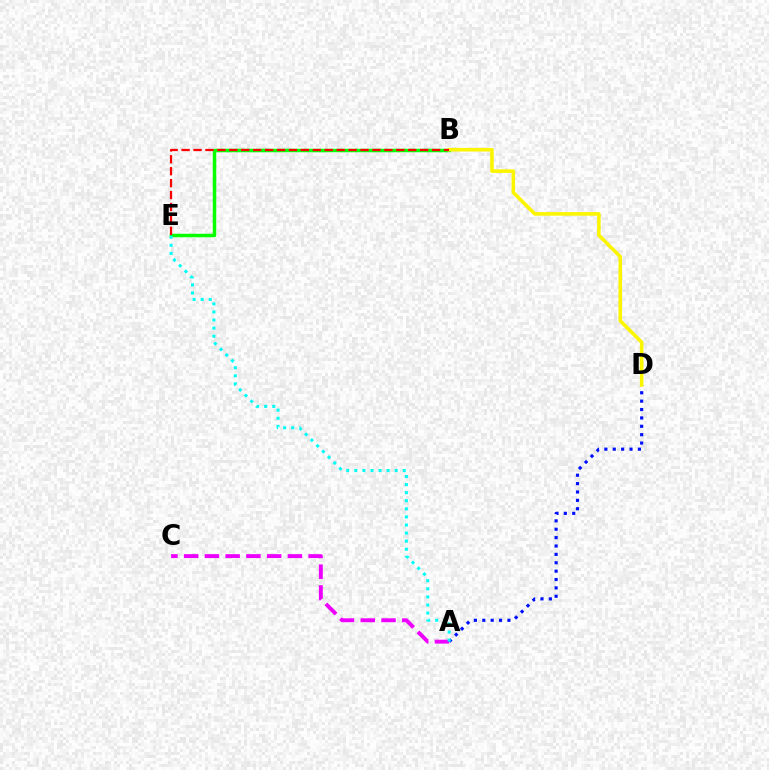{('B', 'E'): [{'color': '#08ff00', 'line_style': 'solid', 'thickness': 2.5}, {'color': '#ff0000', 'line_style': 'dashed', 'thickness': 1.62}], ('A', 'D'): [{'color': '#0010ff', 'line_style': 'dotted', 'thickness': 2.28}], ('B', 'D'): [{'color': '#fcf500', 'line_style': 'solid', 'thickness': 2.57}], ('A', 'C'): [{'color': '#ee00ff', 'line_style': 'dashed', 'thickness': 2.82}], ('A', 'E'): [{'color': '#00fff6', 'line_style': 'dotted', 'thickness': 2.19}]}